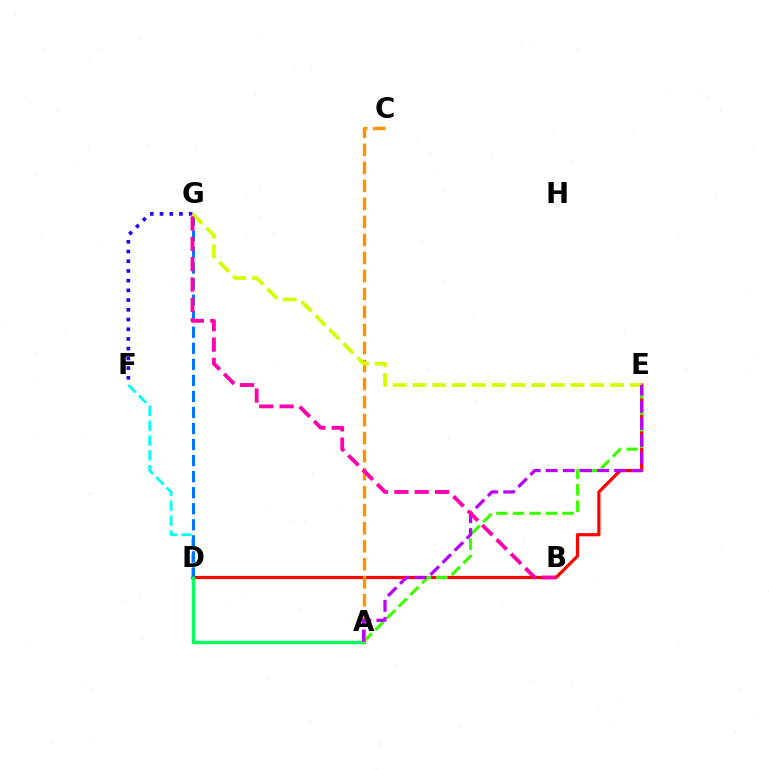{('D', 'E'): [{'color': '#ff0000', 'line_style': 'solid', 'thickness': 2.3}], ('D', 'F'): [{'color': '#00fff6', 'line_style': 'dashed', 'thickness': 2.01}], ('D', 'G'): [{'color': '#0074ff', 'line_style': 'dashed', 'thickness': 2.18}], ('A', 'E'): [{'color': '#3dff00', 'line_style': 'dashed', 'thickness': 2.24}, {'color': '#b900ff', 'line_style': 'dashed', 'thickness': 2.32}], ('A', 'D'): [{'color': '#00ff5c', 'line_style': 'solid', 'thickness': 2.44}], ('A', 'C'): [{'color': '#ff9400', 'line_style': 'dashed', 'thickness': 2.45}], ('F', 'G'): [{'color': '#2500ff', 'line_style': 'dotted', 'thickness': 2.64}], ('E', 'G'): [{'color': '#d1ff00', 'line_style': 'dashed', 'thickness': 2.68}], ('B', 'G'): [{'color': '#ff00ac', 'line_style': 'dashed', 'thickness': 2.76}]}